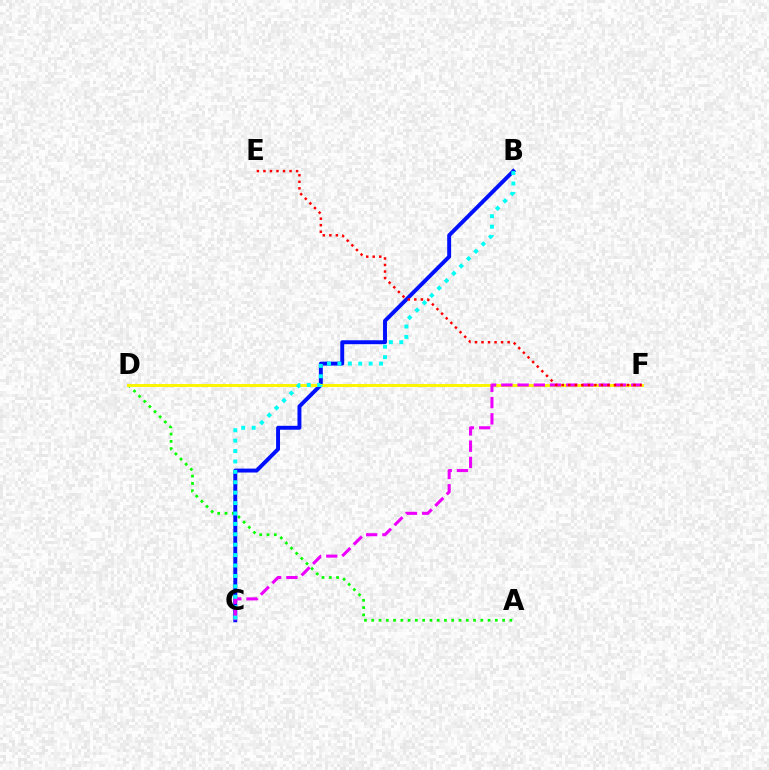{('A', 'D'): [{'color': '#08ff00', 'line_style': 'dotted', 'thickness': 1.98}], ('B', 'C'): [{'color': '#0010ff', 'line_style': 'solid', 'thickness': 2.83}, {'color': '#00fff6', 'line_style': 'dotted', 'thickness': 2.83}], ('D', 'F'): [{'color': '#fcf500', 'line_style': 'solid', 'thickness': 2.11}], ('C', 'F'): [{'color': '#ee00ff', 'line_style': 'dashed', 'thickness': 2.21}], ('E', 'F'): [{'color': '#ff0000', 'line_style': 'dotted', 'thickness': 1.77}]}